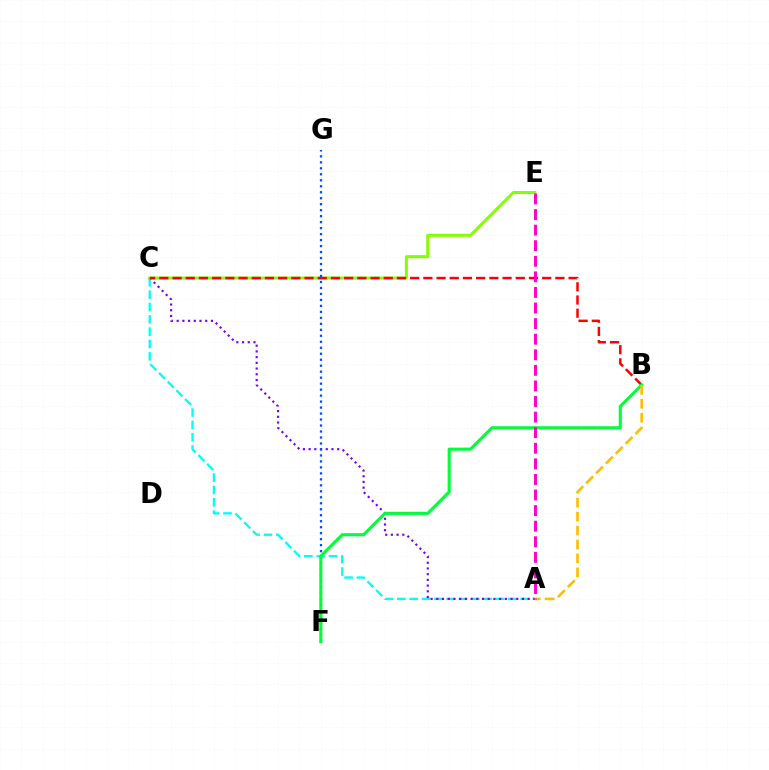{('A', 'C'): [{'color': '#00fff6', 'line_style': 'dashed', 'thickness': 1.67}, {'color': '#7200ff', 'line_style': 'dotted', 'thickness': 1.55}], ('C', 'E'): [{'color': '#84ff00', 'line_style': 'solid', 'thickness': 2.17}], ('B', 'C'): [{'color': '#ff0000', 'line_style': 'dashed', 'thickness': 1.79}], ('F', 'G'): [{'color': '#004bff', 'line_style': 'dotted', 'thickness': 1.63}], ('B', 'F'): [{'color': '#00ff39', 'line_style': 'solid', 'thickness': 2.23}], ('A', 'B'): [{'color': '#ffbd00', 'line_style': 'dashed', 'thickness': 1.89}], ('A', 'E'): [{'color': '#ff00cf', 'line_style': 'dashed', 'thickness': 2.12}]}